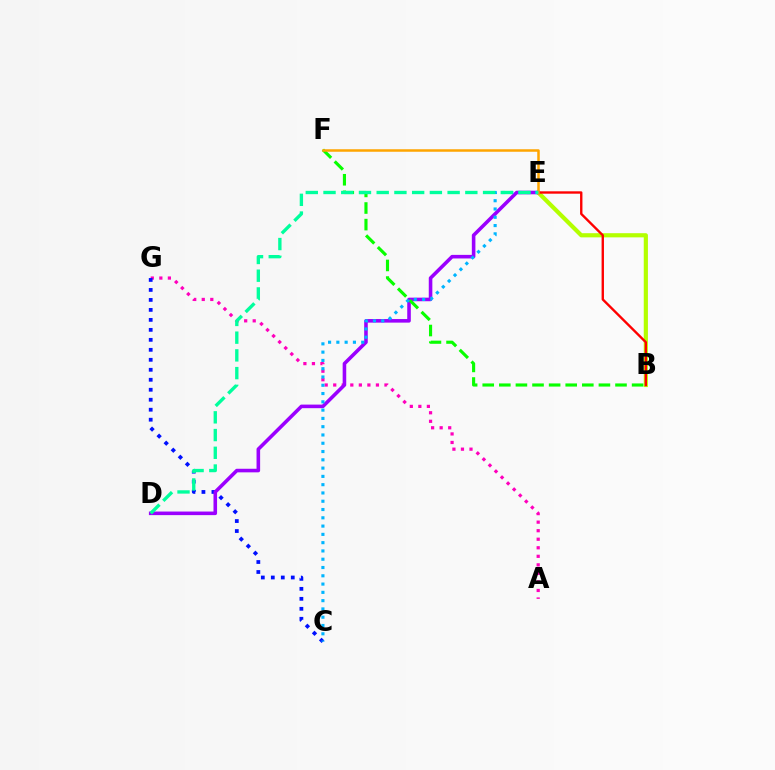{('A', 'G'): [{'color': '#ff00bd', 'line_style': 'dotted', 'thickness': 2.32}], ('B', 'E'): [{'color': '#b3ff00', 'line_style': 'solid', 'thickness': 3.0}, {'color': '#ff0000', 'line_style': 'solid', 'thickness': 1.71}], ('C', 'G'): [{'color': '#0010ff', 'line_style': 'dotted', 'thickness': 2.71}], ('D', 'E'): [{'color': '#9b00ff', 'line_style': 'solid', 'thickness': 2.58}, {'color': '#00ff9d', 'line_style': 'dashed', 'thickness': 2.41}], ('B', 'F'): [{'color': '#08ff00', 'line_style': 'dashed', 'thickness': 2.25}], ('E', 'F'): [{'color': '#ffa500', 'line_style': 'solid', 'thickness': 1.81}], ('C', 'E'): [{'color': '#00b5ff', 'line_style': 'dotted', 'thickness': 2.25}]}